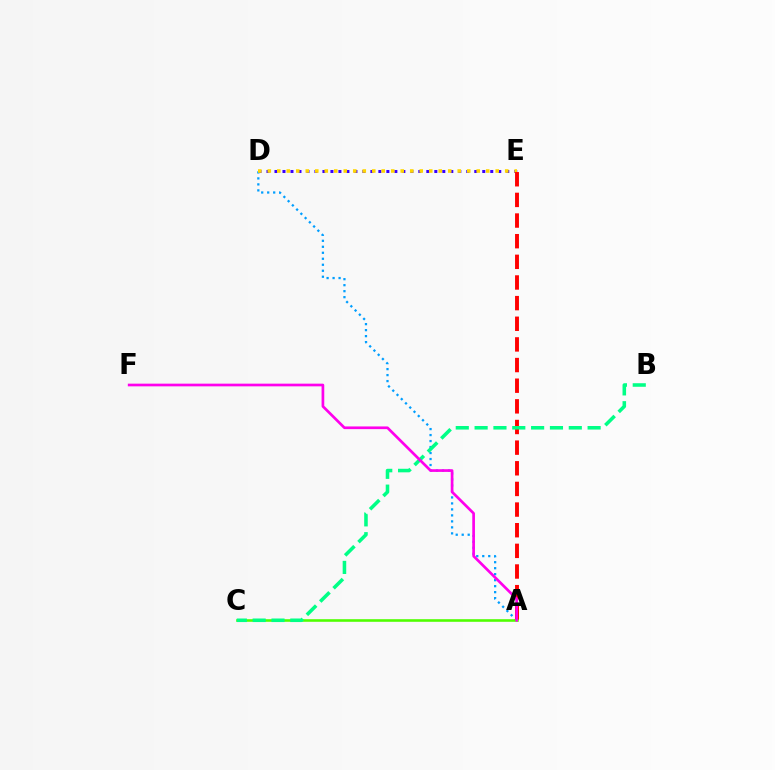{('D', 'E'): [{'color': '#3700ff', 'line_style': 'dotted', 'thickness': 2.17}, {'color': '#ffd500', 'line_style': 'dotted', 'thickness': 2.58}], ('A', 'D'): [{'color': '#009eff', 'line_style': 'dotted', 'thickness': 1.63}], ('A', 'E'): [{'color': '#ff0000', 'line_style': 'dashed', 'thickness': 2.8}], ('A', 'C'): [{'color': '#4fff00', 'line_style': 'solid', 'thickness': 1.87}], ('B', 'C'): [{'color': '#00ff86', 'line_style': 'dashed', 'thickness': 2.56}], ('A', 'F'): [{'color': '#ff00ed', 'line_style': 'solid', 'thickness': 1.94}]}